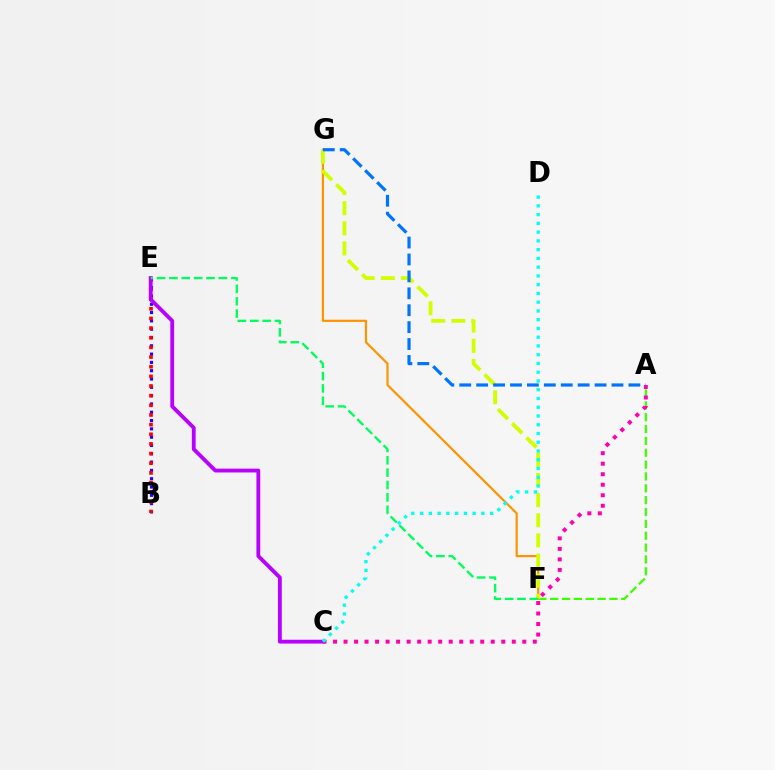{('A', 'F'): [{'color': '#3dff00', 'line_style': 'dashed', 'thickness': 1.61}], ('B', 'E'): [{'color': '#2500ff', 'line_style': 'dotted', 'thickness': 2.26}, {'color': '#ff0000', 'line_style': 'dotted', 'thickness': 2.62}], ('F', 'G'): [{'color': '#ff9400', 'line_style': 'solid', 'thickness': 1.59}, {'color': '#d1ff00', 'line_style': 'dashed', 'thickness': 2.74}], ('A', 'C'): [{'color': '#ff00ac', 'line_style': 'dotted', 'thickness': 2.86}], ('A', 'G'): [{'color': '#0074ff', 'line_style': 'dashed', 'thickness': 2.3}], ('C', 'E'): [{'color': '#b900ff', 'line_style': 'solid', 'thickness': 2.75}], ('E', 'F'): [{'color': '#00ff5c', 'line_style': 'dashed', 'thickness': 1.68}], ('C', 'D'): [{'color': '#00fff6', 'line_style': 'dotted', 'thickness': 2.38}]}